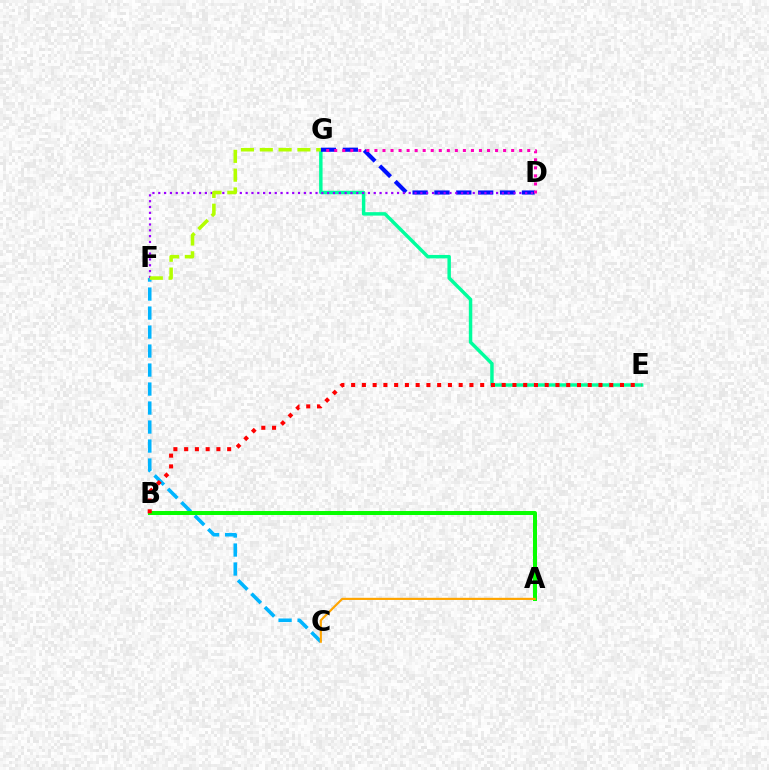{('E', 'G'): [{'color': '#00ff9d', 'line_style': 'solid', 'thickness': 2.48}], ('D', 'G'): [{'color': '#0010ff', 'line_style': 'dashed', 'thickness': 2.97}, {'color': '#ff00bd', 'line_style': 'dotted', 'thickness': 2.18}], ('D', 'F'): [{'color': '#9b00ff', 'line_style': 'dotted', 'thickness': 1.58}], ('C', 'F'): [{'color': '#00b5ff', 'line_style': 'dashed', 'thickness': 2.58}], ('F', 'G'): [{'color': '#b3ff00', 'line_style': 'dashed', 'thickness': 2.56}], ('A', 'B'): [{'color': '#08ff00', 'line_style': 'solid', 'thickness': 2.89}], ('A', 'C'): [{'color': '#ffa500', 'line_style': 'solid', 'thickness': 1.55}], ('B', 'E'): [{'color': '#ff0000', 'line_style': 'dotted', 'thickness': 2.92}]}